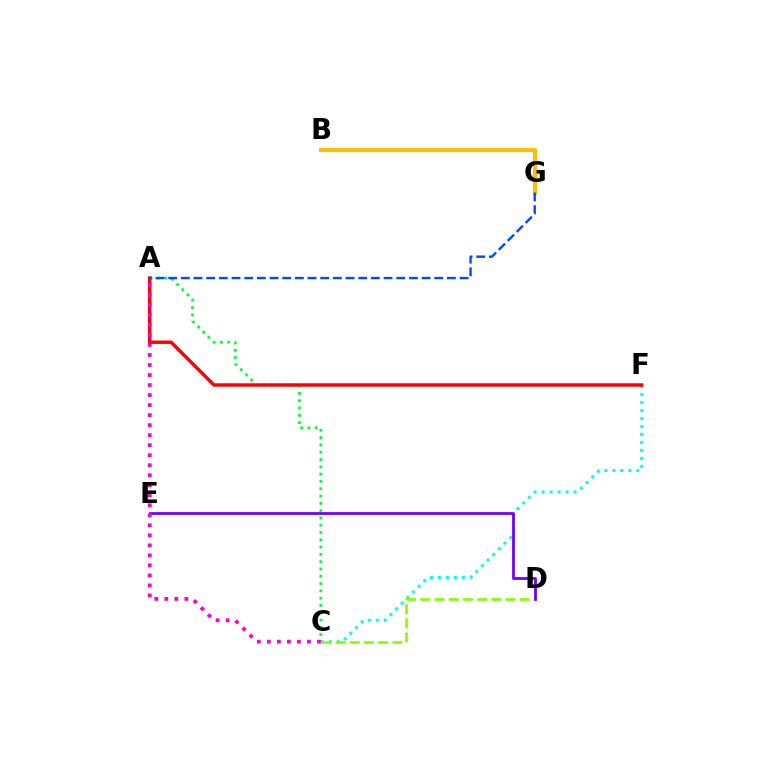{('C', 'F'): [{'color': '#00fff6', 'line_style': 'dotted', 'thickness': 2.17}], ('C', 'D'): [{'color': '#84ff00', 'line_style': 'dashed', 'thickness': 1.93}], ('B', 'G'): [{'color': '#ffbd00', 'line_style': 'solid', 'thickness': 2.93}], ('A', 'C'): [{'color': '#00ff39', 'line_style': 'dotted', 'thickness': 1.98}, {'color': '#ff00cf', 'line_style': 'dotted', 'thickness': 2.72}], ('A', 'F'): [{'color': '#ff0000', 'line_style': 'solid', 'thickness': 2.47}], ('A', 'G'): [{'color': '#004bff', 'line_style': 'dashed', 'thickness': 1.72}], ('D', 'E'): [{'color': '#7200ff', 'line_style': 'solid', 'thickness': 1.99}]}